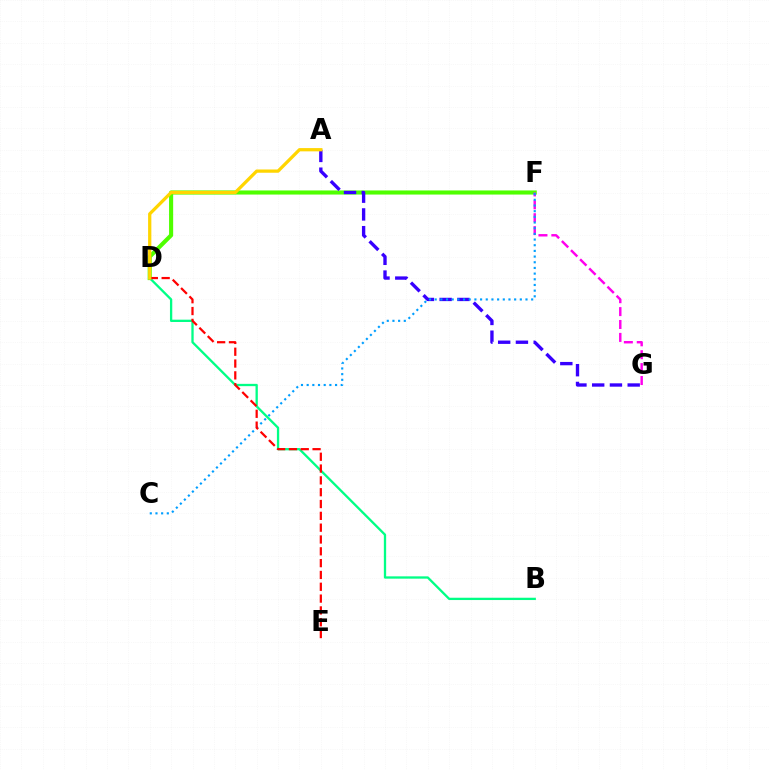{('D', 'F'): [{'color': '#4fff00', 'line_style': 'solid', 'thickness': 2.96}], ('F', 'G'): [{'color': '#ff00ed', 'line_style': 'dashed', 'thickness': 1.75}], ('A', 'G'): [{'color': '#3700ff', 'line_style': 'dashed', 'thickness': 2.41}], ('C', 'F'): [{'color': '#009eff', 'line_style': 'dotted', 'thickness': 1.54}], ('B', 'D'): [{'color': '#00ff86', 'line_style': 'solid', 'thickness': 1.66}], ('D', 'E'): [{'color': '#ff0000', 'line_style': 'dashed', 'thickness': 1.61}], ('A', 'D'): [{'color': '#ffd500', 'line_style': 'solid', 'thickness': 2.34}]}